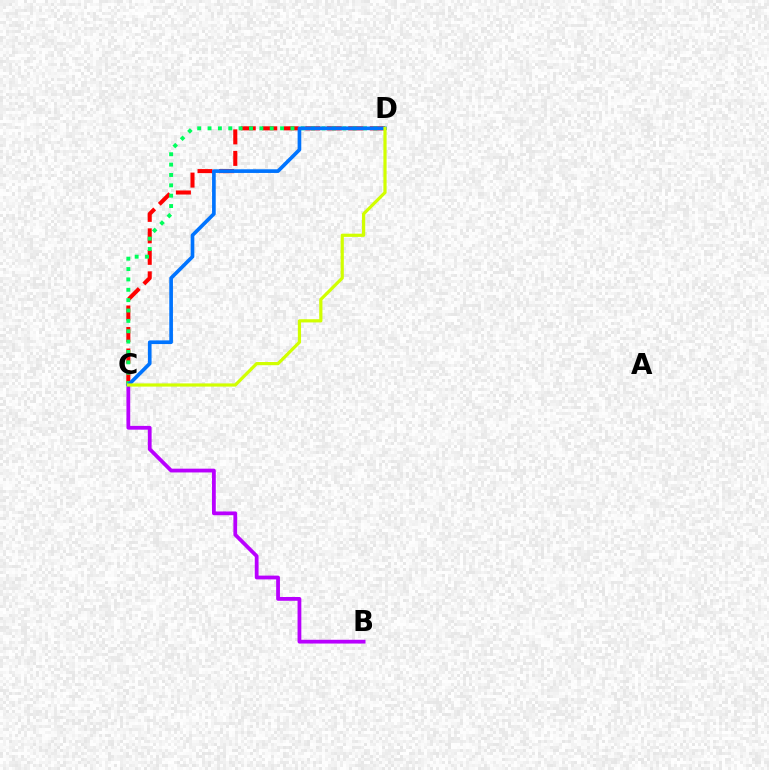{('C', 'D'): [{'color': '#ff0000', 'line_style': 'dashed', 'thickness': 2.92}, {'color': '#00ff5c', 'line_style': 'dotted', 'thickness': 2.82}, {'color': '#0074ff', 'line_style': 'solid', 'thickness': 2.64}, {'color': '#d1ff00', 'line_style': 'solid', 'thickness': 2.3}], ('B', 'C'): [{'color': '#b900ff', 'line_style': 'solid', 'thickness': 2.72}]}